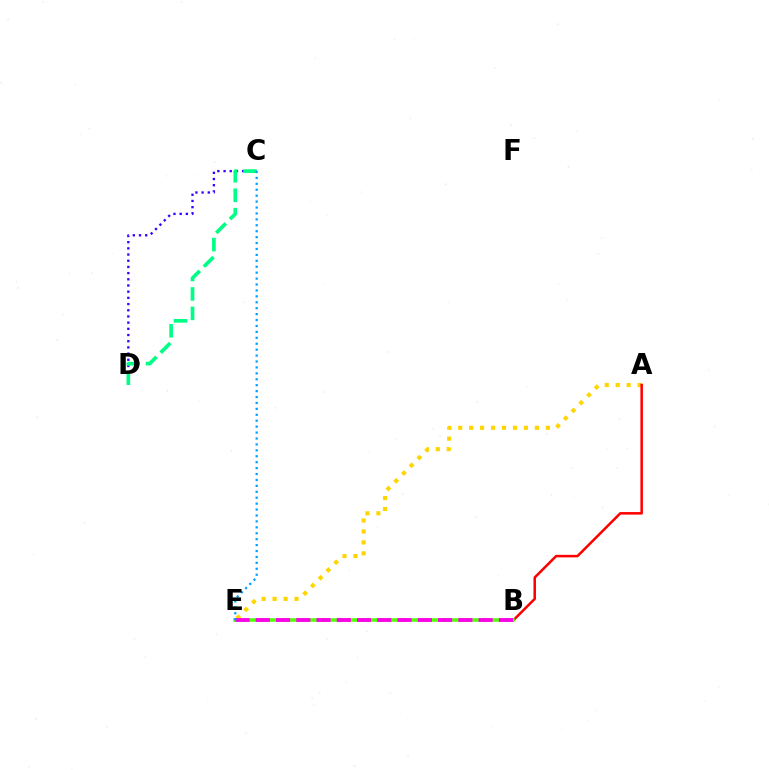{('A', 'E'): [{'color': '#ffd500', 'line_style': 'dotted', 'thickness': 2.98}], ('A', 'B'): [{'color': '#ff0000', 'line_style': 'solid', 'thickness': 1.82}], ('B', 'E'): [{'color': '#4fff00', 'line_style': 'solid', 'thickness': 2.55}, {'color': '#ff00ed', 'line_style': 'dashed', 'thickness': 2.75}], ('C', 'D'): [{'color': '#3700ff', 'line_style': 'dotted', 'thickness': 1.68}, {'color': '#00ff86', 'line_style': 'dashed', 'thickness': 2.64}], ('C', 'E'): [{'color': '#009eff', 'line_style': 'dotted', 'thickness': 1.61}]}